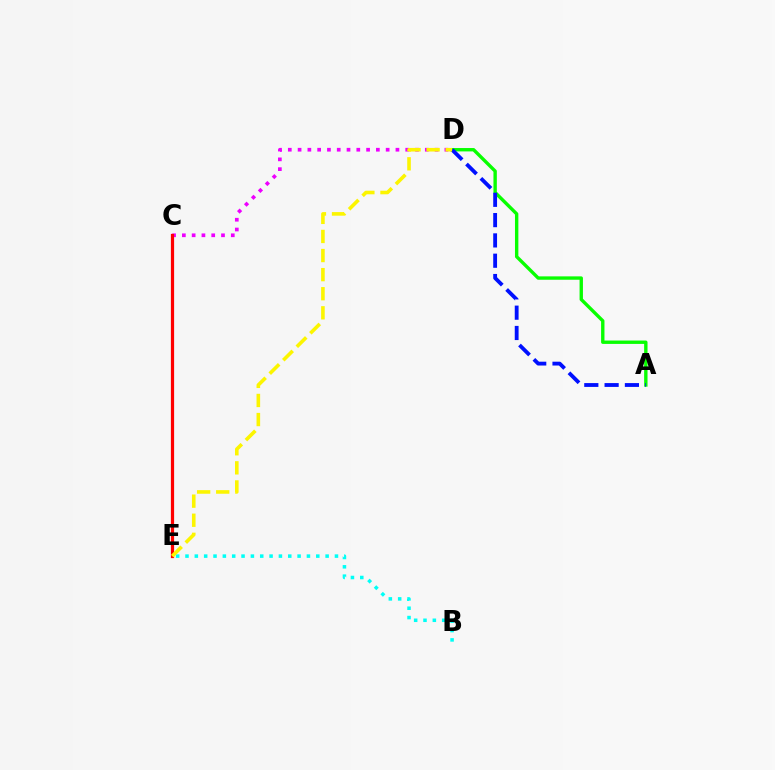{('C', 'D'): [{'color': '#ee00ff', 'line_style': 'dotted', 'thickness': 2.66}], ('A', 'D'): [{'color': '#08ff00', 'line_style': 'solid', 'thickness': 2.43}, {'color': '#0010ff', 'line_style': 'dashed', 'thickness': 2.76}], ('C', 'E'): [{'color': '#ff0000', 'line_style': 'solid', 'thickness': 2.31}], ('B', 'E'): [{'color': '#00fff6', 'line_style': 'dotted', 'thickness': 2.54}], ('D', 'E'): [{'color': '#fcf500', 'line_style': 'dashed', 'thickness': 2.59}]}